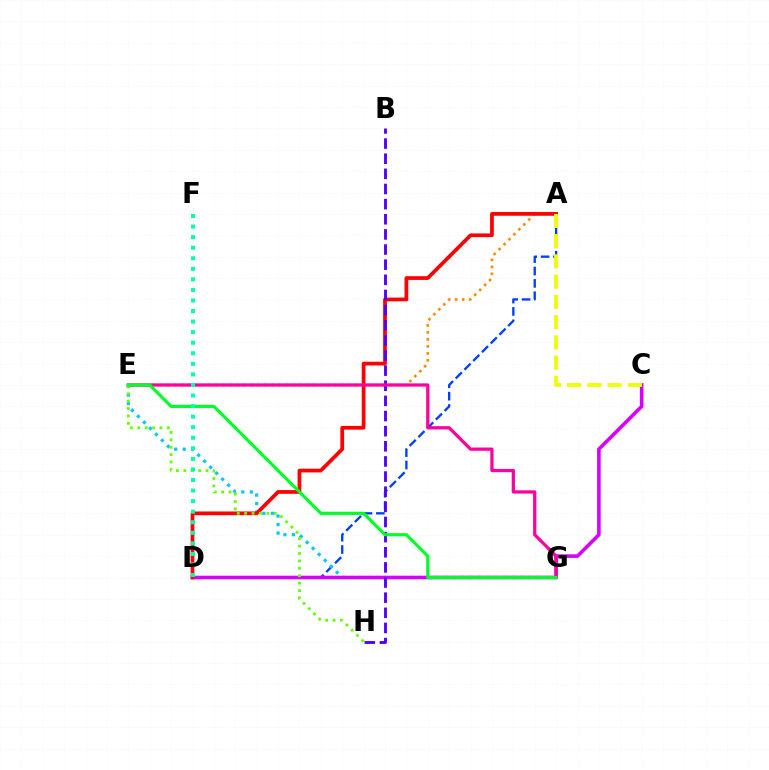{('A', 'E'): [{'color': '#ff8800', 'line_style': 'dotted', 'thickness': 1.9}], ('A', 'D'): [{'color': '#003fff', 'line_style': 'dashed', 'thickness': 1.68}, {'color': '#ff0000', 'line_style': 'solid', 'thickness': 2.68}], ('E', 'G'): [{'color': '#00c7ff', 'line_style': 'dotted', 'thickness': 2.31}, {'color': '#ff00a0', 'line_style': 'solid', 'thickness': 2.34}, {'color': '#00ff27', 'line_style': 'solid', 'thickness': 2.26}], ('C', 'D'): [{'color': '#d600ff', 'line_style': 'solid', 'thickness': 2.58}], ('B', 'H'): [{'color': '#4f00ff', 'line_style': 'dashed', 'thickness': 2.06}], ('E', 'H'): [{'color': '#66ff00', 'line_style': 'dotted', 'thickness': 2.01}], ('D', 'F'): [{'color': '#00ffaf', 'line_style': 'dotted', 'thickness': 2.87}], ('A', 'C'): [{'color': '#eeff00', 'line_style': 'dashed', 'thickness': 2.75}]}